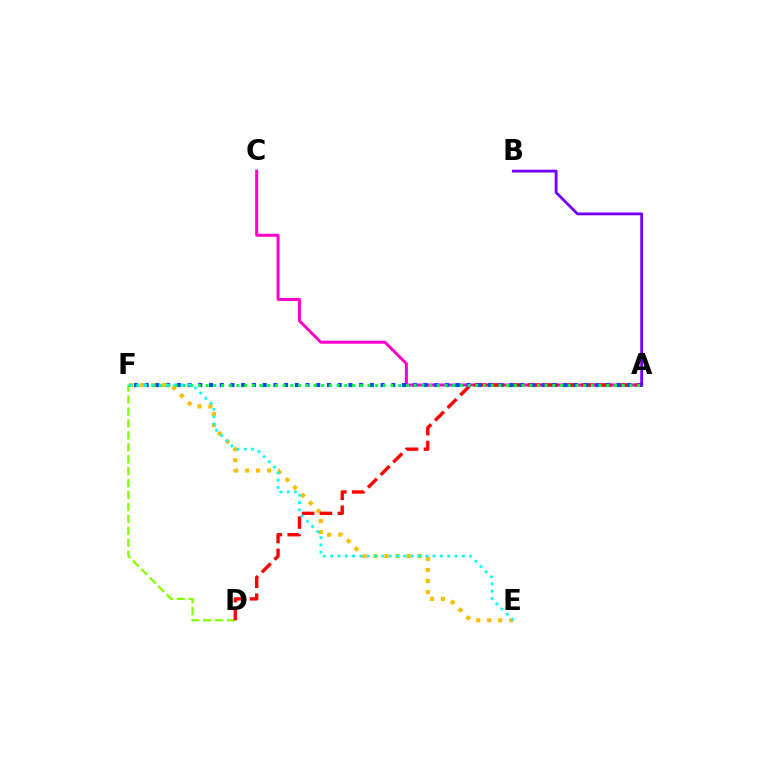{('E', 'F'): [{'color': '#ffbd00', 'line_style': 'dotted', 'thickness': 3.0}, {'color': '#00fff6', 'line_style': 'dotted', 'thickness': 1.99}], ('A', 'C'): [{'color': '#ff00cf', 'line_style': 'solid', 'thickness': 2.15}], ('D', 'F'): [{'color': '#84ff00', 'line_style': 'dashed', 'thickness': 1.62}], ('A', 'D'): [{'color': '#ff0000', 'line_style': 'dashed', 'thickness': 2.43}], ('A', 'F'): [{'color': '#004bff', 'line_style': 'dotted', 'thickness': 2.91}, {'color': '#00ff39', 'line_style': 'dotted', 'thickness': 2.09}], ('A', 'B'): [{'color': '#7200ff', 'line_style': 'solid', 'thickness': 2.03}]}